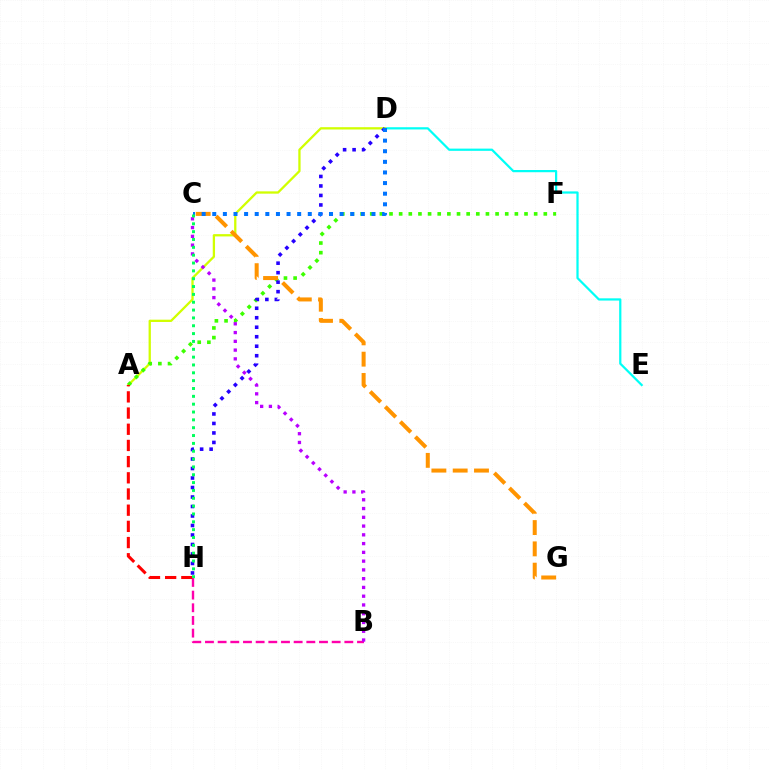{('D', 'E'): [{'color': '#00fff6', 'line_style': 'solid', 'thickness': 1.6}], ('A', 'D'): [{'color': '#d1ff00', 'line_style': 'solid', 'thickness': 1.65}], ('A', 'F'): [{'color': '#3dff00', 'line_style': 'dotted', 'thickness': 2.62}], ('B', 'H'): [{'color': '#ff00ac', 'line_style': 'dashed', 'thickness': 1.72}], ('C', 'G'): [{'color': '#ff9400', 'line_style': 'dashed', 'thickness': 2.89}], ('B', 'C'): [{'color': '#b900ff', 'line_style': 'dotted', 'thickness': 2.38}], ('D', 'H'): [{'color': '#2500ff', 'line_style': 'dotted', 'thickness': 2.58}], ('A', 'H'): [{'color': '#ff0000', 'line_style': 'dashed', 'thickness': 2.2}], ('C', 'D'): [{'color': '#0074ff', 'line_style': 'dotted', 'thickness': 2.88}], ('C', 'H'): [{'color': '#00ff5c', 'line_style': 'dotted', 'thickness': 2.13}]}